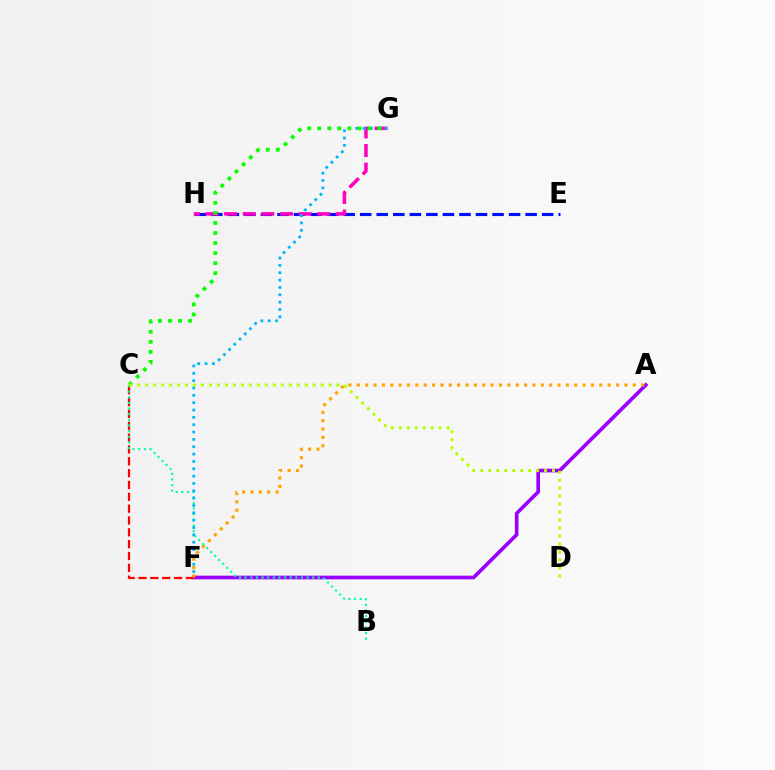{('A', 'F'): [{'color': '#9b00ff', 'line_style': 'solid', 'thickness': 2.64}, {'color': '#ffa500', 'line_style': 'dotted', 'thickness': 2.27}], ('C', 'F'): [{'color': '#ff0000', 'line_style': 'dashed', 'thickness': 1.61}], ('E', 'H'): [{'color': '#0010ff', 'line_style': 'dashed', 'thickness': 2.25}], ('B', 'C'): [{'color': '#00ff9d', 'line_style': 'dotted', 'thickness': 1.53}], ('G', 'H'): [{'color': '#ff00bd', 'line_style': 'dashed', 'thickness': 2.53}], ('F', 'G'): [{'color': '#00b5ff', 'line_style': 'dotted', 'thickness': 2.0}], ('C', 'G'): [{'color': '#08ff00', 'line_style': 'dotted', 'thickness': 2.73}], ('C', 'D'): [{'color': '#b3ff00', 'line_style': 'dotted', 'thickness': 2.17}]}